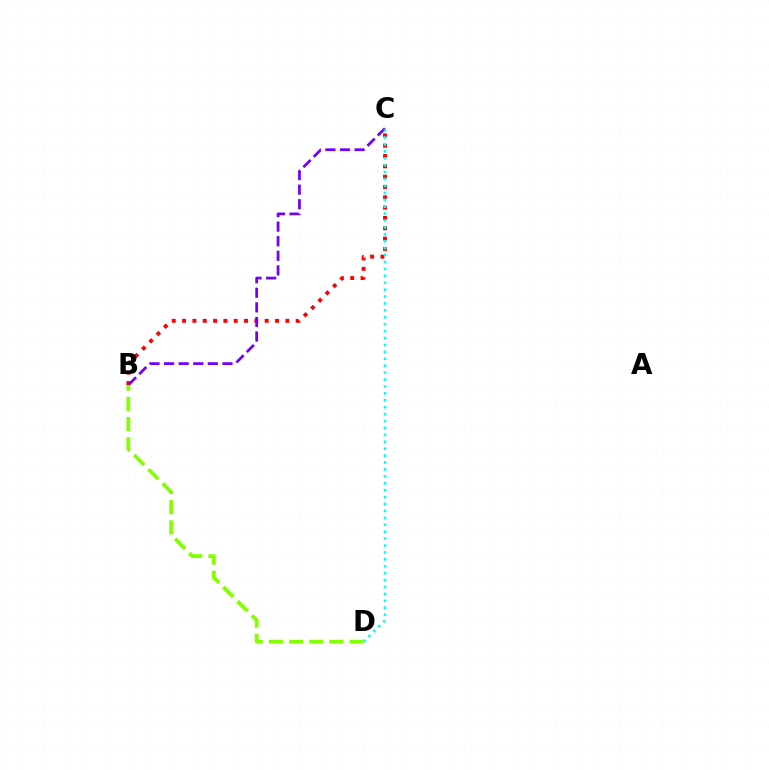{('B', 'D'): [{'color': '#84ff00', 'line_style': 'dashed', 'thickness': 2.74}], ('B', 'C'): [{'color': '#ff0000', 'line_style': 'dotted', 'thickness': 2.8}, {'color': '#7200ff', 'line_style': 'dashed', 'thickness': 1.98}], ('C', 'D'): [{'color': '#00fff6', 'line_style': 'dotted', 'thickness': 1.88}]}